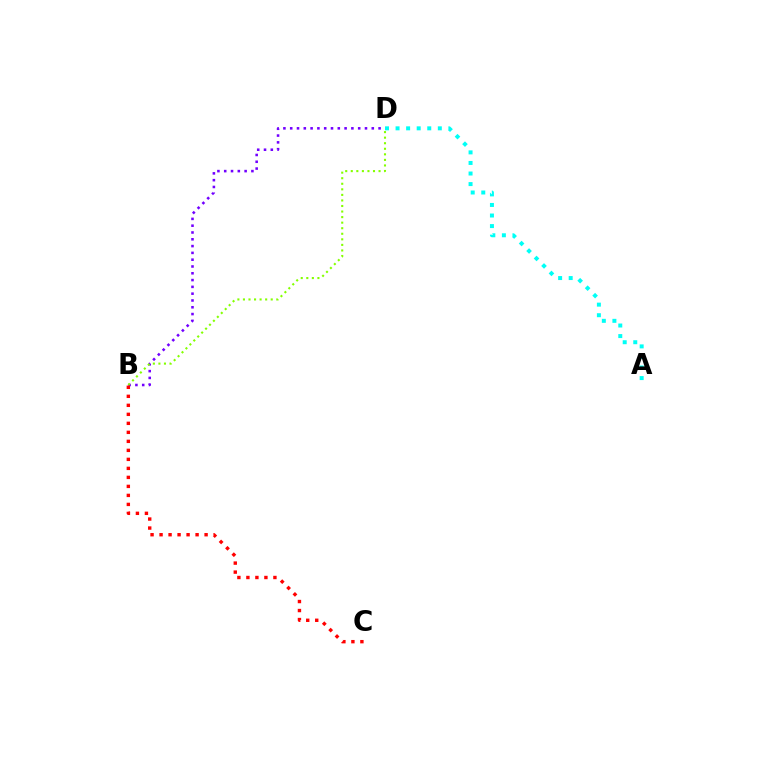{('B', 'D'): [{'color': '#7200ff', 'line_style': 'dotted', 'thickness': 1.85}, {'color': '#84ff00', 'line_style': 'dotted', 'thickness': 1.51}], ('B', 'C'): [{'color': '#ff0000', 'line_style': 'dotted', 'thickness': 2.45}], ('A', 'D'): [{'color': '#00fff6', 'line_style': 'dotted', 'thickness': 2.87}]}